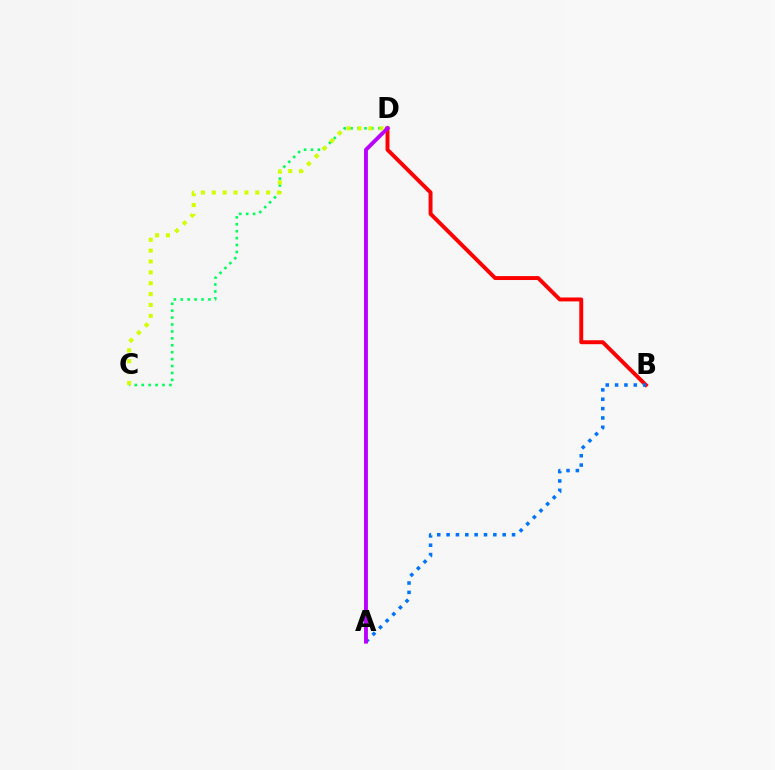{('C', 'D'): [{'color': '#00ff5c', 'line_style': 'dotted', 'thickness': 1.88}, {'color': '#d1ff00', 'line_style': 'dotted', 'thickness': 2.95}], ('B', 'D'): [{'color': '#ff0000', 'line_style': 'solid', 'thickness': 2.83}], ('A', 'B'): [{'color': '#0074ff', 'line_style': 'dotted', 'thickness': 2.54}], ('A', 'D'): [{'color': '#b900ff', 'line_style': 'solid', 'thickness': 2.79}]}